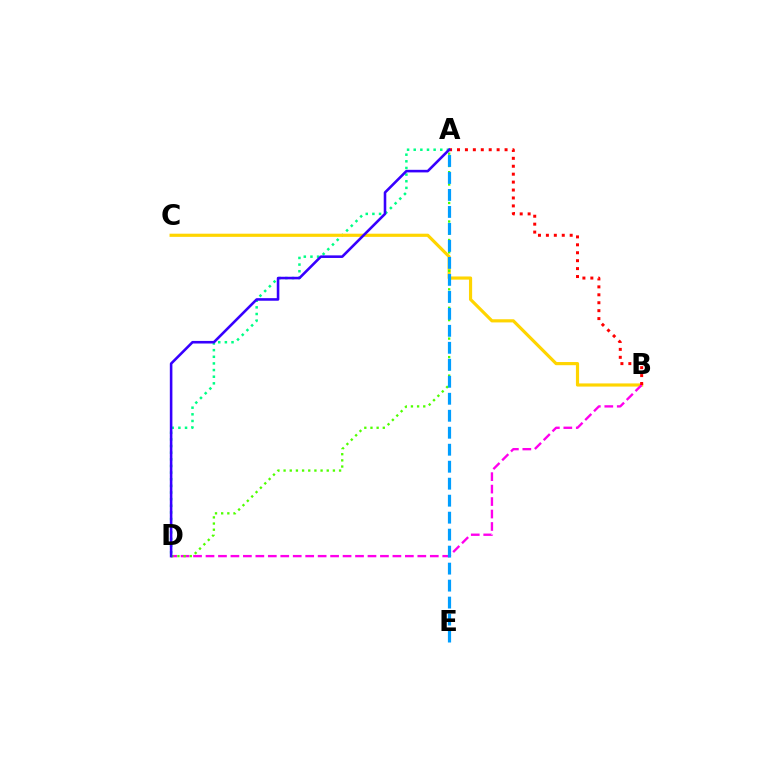{('A', 'D'): [{'color': '#00ff86', 'line_style': 'dotted', 'thickness': 1.8}, {'color': '#4fff00', 'line_style': 'dotted', 'thickness': 1.67}, {'color': '#3700ff', 'line_style': 'solid', 'thickness': 1.86}], ('B', 'C'): [{'color': '#ffd500', 'line_style': 'solid', 'thickness': 2.28}], ('B', 'D'): [{'color': '#ff00ed', 'line_style': 'dashed', 'thickness': 1.69}], ('A', 'B'): [{'color': '#ff0000', 'line_style': 'dotted', 'thickness': 2.15}], ('A', 'E'): [{'color': '#009eff', 'line_style': 'dashed', 'thickness': 2.31}]}